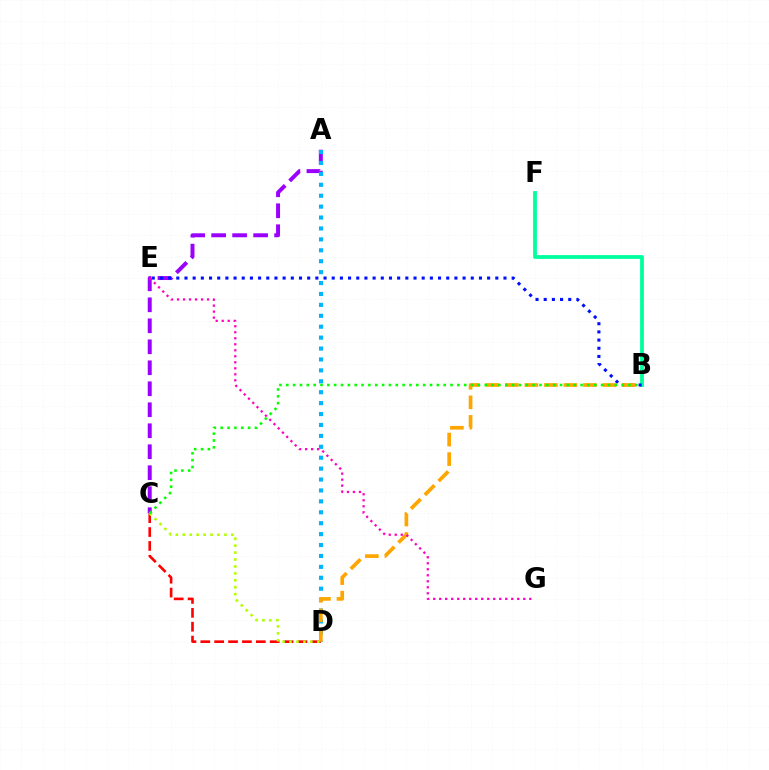{('A', 'C'): [{'color': '#9b00ff', 'line_style': 'dashed', 'thickness': 2.85}], ('B', 'F'): [{'color': '#00ff9d', 'line_style': 'solid', 'thickness': 2.74}], ('A', 'D'): [{'color': '#00b5ff', 'line_style': 'dotted', 'thickness': 2.97}], ('B', 'E'): [{'color': '#0010ff', 'line_style': 'dotted', 'thickness': 2.22}], ('C', 'D'): [{'color': '#ff0000', 'line_style': 'dashed', 'thickness': 1.89}, {'color': '#b3ff00', 'line_style': 'dotted', 'thickness': 1.88}], ('B', 'D'): [{'color': '#ffa500', 'line_style': 'dashed', 'thickness': 2.65}], ('E', 'G'): [{'color': '#ff00bd', 'line_style': 'dotted', 'thickness': 1.63}], ('B', 'C'): [{'color': '#08ff00', 'line_style': 'dotted', 'thickness': 1.86}]}